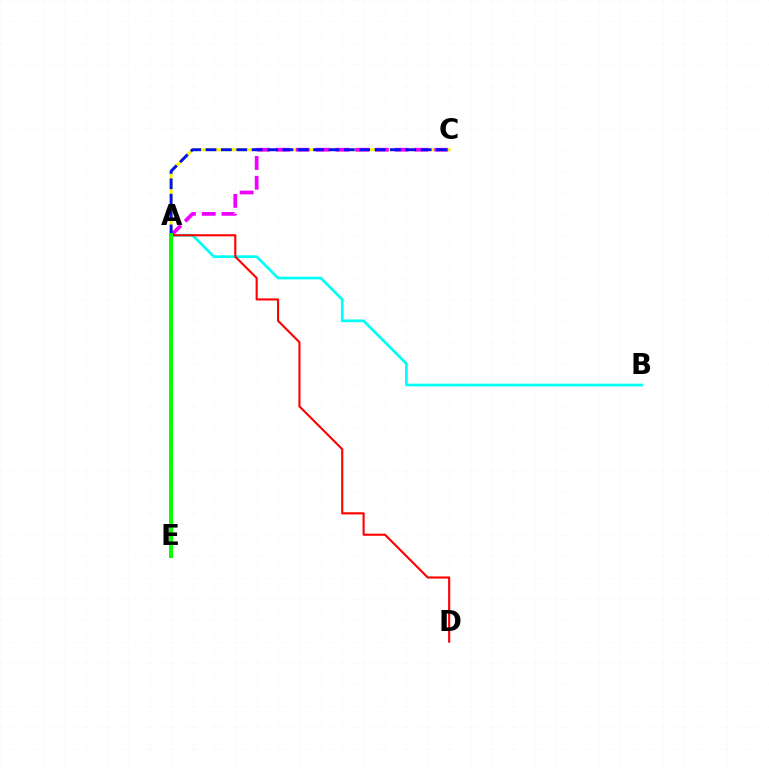{('A', 'C'): [{'color': '#fcf500', 'line_style': 'solid', 'thickness': 2.16}, {'color': '#ee00ff', 'line_style': 'dashed', 'thickness': 2.69}, {'color': '#0010ff', 'line_style': 'dashed', 'thickness': 2.09}], ('A', 'B'): [{'color': '#00fff6', 'line_style': 'solid', 'thickness': 1.95}], ('A', 'D'): [{'color': '#ff0000', 'line_style': 'solid', 'thickness': 1.52}], ('A', 'E'): [{'color': '#08ff00', 'line_style': 'solid', 'thickness': 2.89}]}